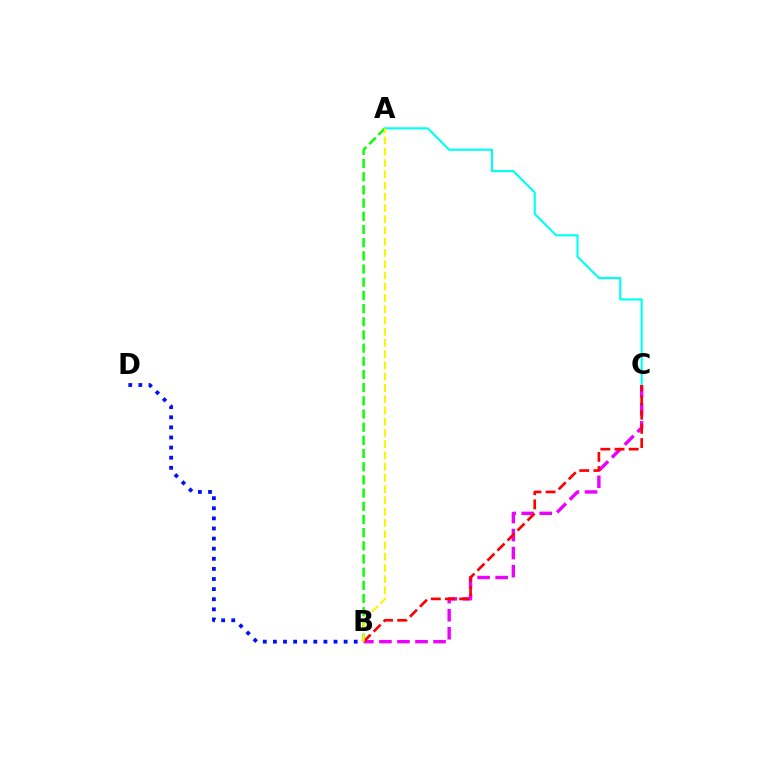{('B', 'D'): [{'color': '#0010ff', 'line_style': 'dotted', 'thickness': 2.75}], ('A', 'C'): [{'color': '#00fff6', 'line_style': 'solid', 'thickness': 1.53}], ('A', 'B'): [{'color': '#08ff00', 'line_style': 'dashed', 'thickness': 1.79}, {'color': '#fcf500', 'line_style': 'dashed', 'thickness': 1.53}], ('B', 'C'): [{'color': '#ee00ff', 'line_style': 'dashed', 'thickness': 2.45}, {'color': '#ff0000', 'line_style': 'dashed', 'thickness': 1.92}]}